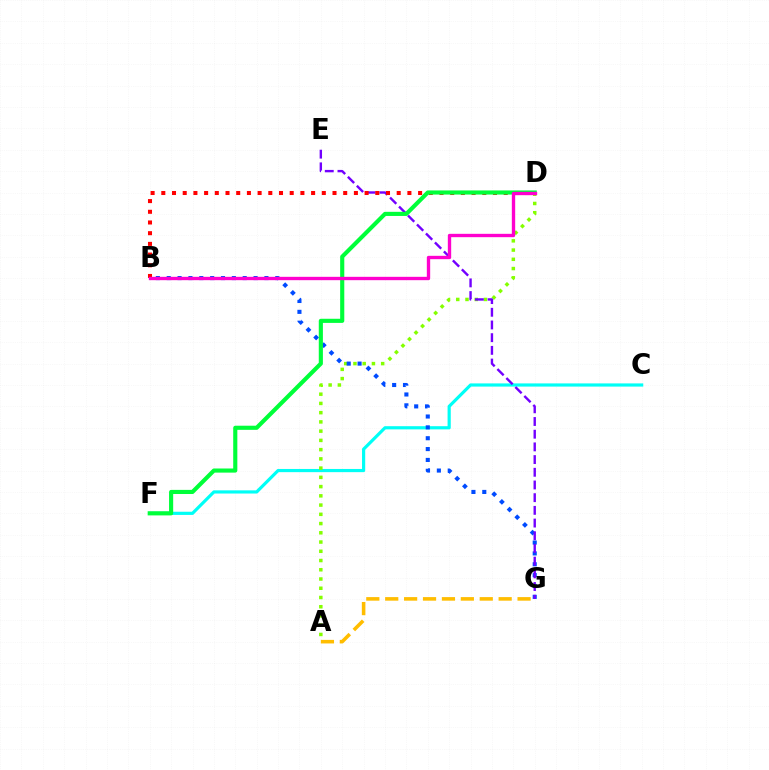{('C', 'F'): [{'color': '#00fff6', 'line_style': 'solid', 'thickness': 2.29}], ('A', 'D'): [{'color': '#84ff00', 'line_style': 'dotted', 'thickness': 2.51}], ('B', 'G'): [{'color': '#004bff', 'line_style': 'dotted', 'thickness': 2.95}], ('E', 'G'): [{'color': '#7200ff', 'line_style': 'dashed', 'thickness': 1.72}], ('A', 'G'): [{'color': '#ffbd00', 'line_style': 'dashed', 'thickness': 2.57}], ('B', 'D'): [{'color': '#ff0000', 'line_style': 'dotted', 'thickness': 2.91}, {'color': '#ff00cf', 'line_style': 'solid', 'thickness': 2.41}], ('D', 'F'): [{'color': '#00ff39', 'line_style': 'solid', 'thickness': 2.97}]}